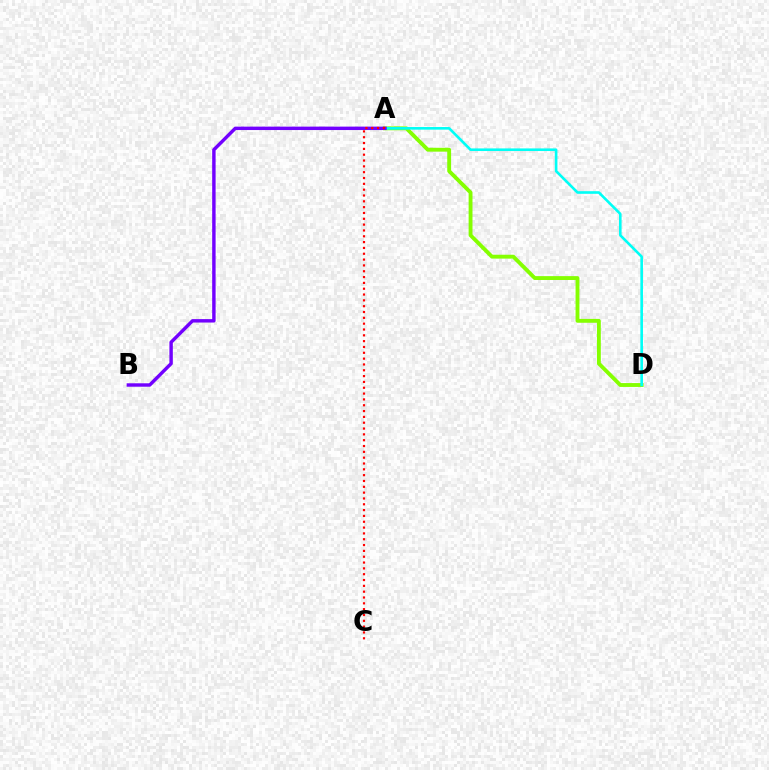{('A', 'D'): [{'color': '#84ff00', 'line_style': 'solid', 'thickness': 2.78}, {'color': '#00fff6', 'line_style': 'solid', 'thickness': 1.88}], ('A', 'B'): [{'color': '#7200ff', 'line_style': 'solid', 'thickness': 2.46}], ('A', 'C'): [{'color': '#ff0000', 'line_style': 'dotted', 'thickness': 1.58}]}